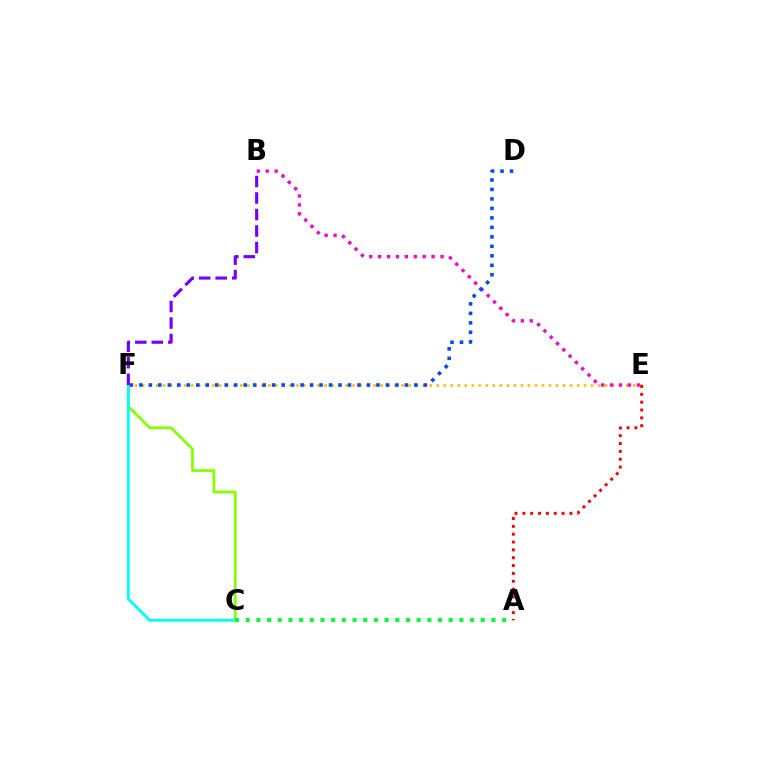{('C', 'F'): [{'color': '#84ff00', 'line_style': 'solid', 'thickness': 1.98}, {'color': '#00fff6', 'line_style': 'solid', 'thickness': 2.04}], ('E', 'F'): [{'color': '#ffbd00', 'line_style': 'dotted', 'thickness': 1.91}], ('A', 'E'): [{'color': '#ff0000', 'line_style': 'dotted', 'thickness': 2.13}], ('B', 'E'): [{'color': '#ff00cf', 'line_style': 'dotted', 'thickness': 2.42}], ('D', 'F'): [{'color': '#004bff', 'line_style': 'dotted', 'thickness': 2.58}], ('B', 'F'): [{'color': '#7200ff', 'line_style': 'dashed', 'thickness': 2.24}], ('A', 'C'): [{'color': '#00ff39', 'line_style': 'dotted', 'thickness': 2.9}]}